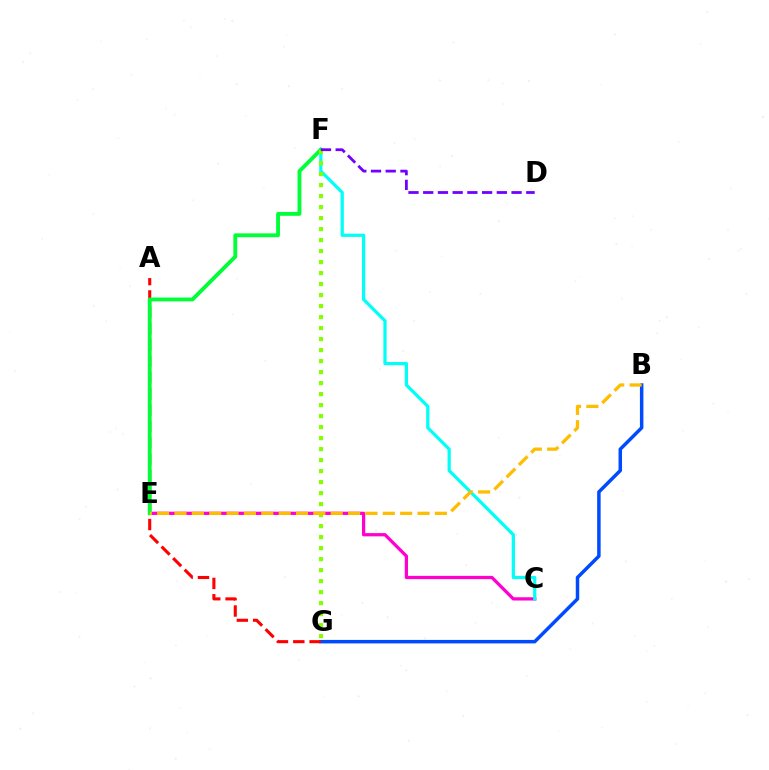{('C', 'E'): [{'color': '#ff00cf', 'line_style': 'solid', 'thickness': 2.34}], ('B', 'G'): [{'color': '#004bff', 'line_style': 'solid', 'thickness': 2.51}], ('A', 'G'): [{'color': '#ff0000', 'line_style': 'dashed', 'thickness': 2.22}], ('C', 'F'): [{'color': '#00fff6', 'line_style': 'solid', 'thickness': 2.33}], ('E', 'F'): [{'color': '#00ff39', 'line_style': 'solid', 'thickness': 2.77}], ('F', 'G'): [{'color': '#84ff00', 'line_style': 'dotted', 'thickness': 2.99}], ('D', 'F'): [{'color': '#7200ff', 'line_style': 'dashed', 'thickness': 2.0}], ('B', 'E'): [{'color': '#ffbd00', 'line_style': 'dashed', 'thickness': 2.36}]}